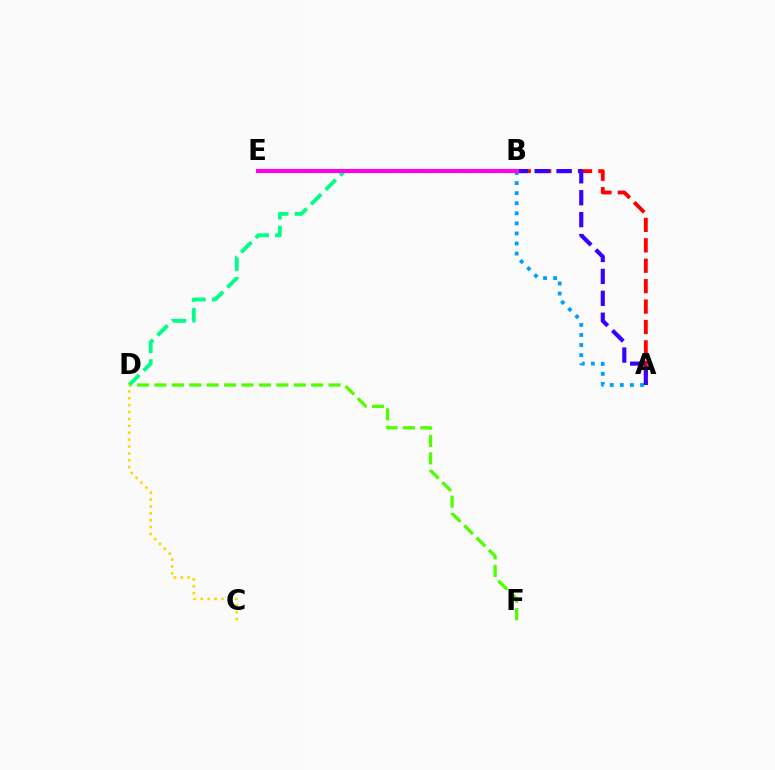{('B', 'D'): [{'color': '#00ff86', 'line_style': 'dashed', 'thickness': 2.78}], ('A', 'B'): [{'color': '#009eff', 'line_style': 'dotted', 'thickness': 2.74}, {'color': '#ff0000', 'line_style': 'dashed', 'thickness': 2.77}, {'color': '#3700ff', 'line_style': 'dashed', 'thickness': 2.98}], ('D', 'F'): [{'color': '#4fff00', 'line_style': 'dashed', 'thickness': 2.37}], ('B', 'E'): [{'color': '#ff00ed', 'line_style': 'solid', 'thickness': 2.94}], ('C', 'D'): [{'color': '#ffd500', 'line_style': 'dotted', 'thickness': 1.87}]}